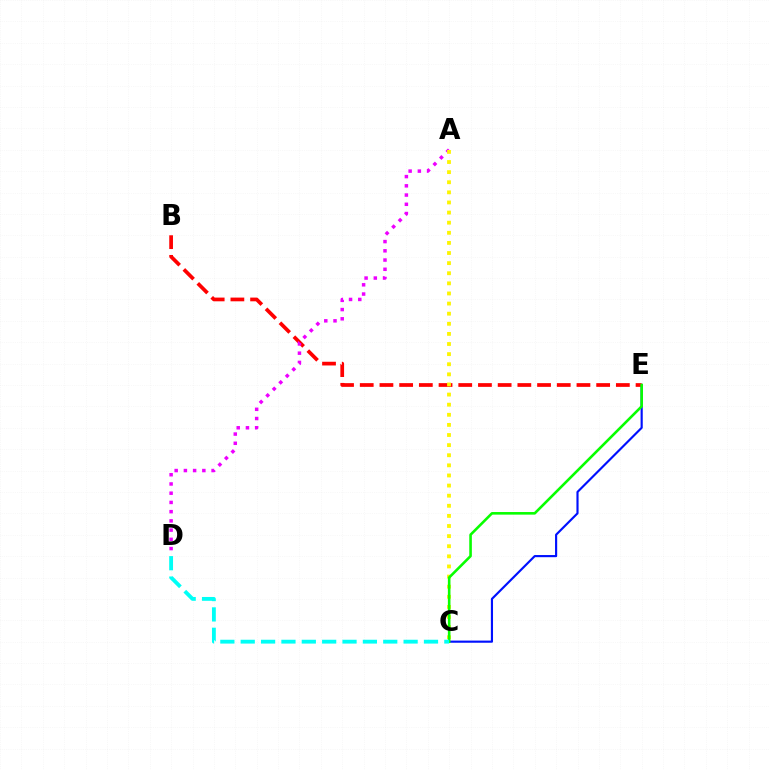{('C', 'E'): [{'color': '#0010ff', 'line_style': 'solid', 'thickness': 1.55}, {'color': '#08ff00', 'line_style': 'solid', 'thickness': 1.87}], ('B', 'E'): [{'color': '#ff0000', 'line_style': 'dashed', 'thickness': 2.68}], ('A', 'D'): [{'color': '#ee00ff', 'line_style': 'dotted', 'thickness': 2.51}], ('A', 'C'): [{'color': '#fcf500', 'line_style': 'dotted', 'thickness': 2.75}], ('C', 'D'): [{'color': '#00fff6', 'line_style': 'dashed', 'thickness': 2.77}]}